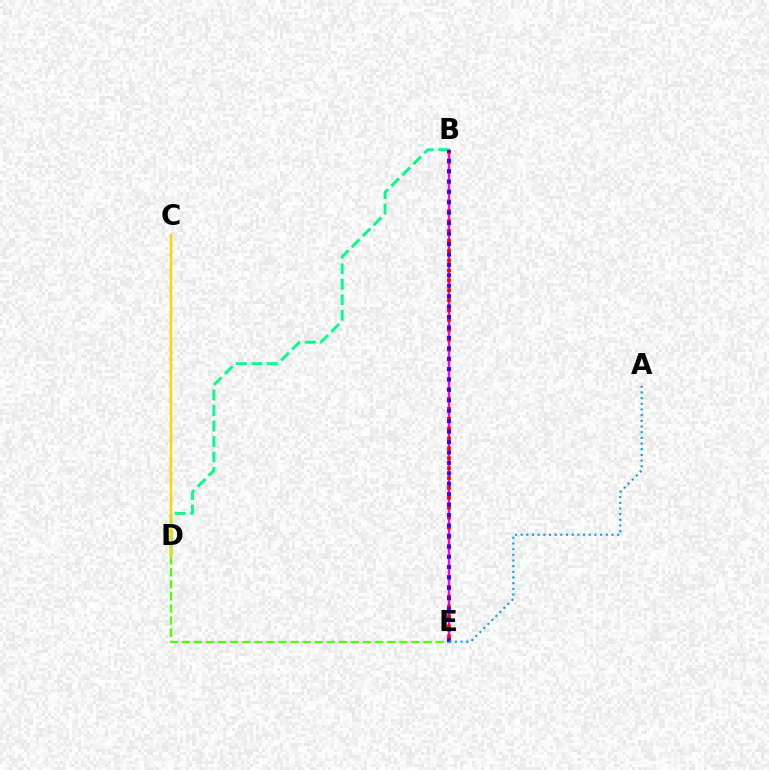{('B', 'E'): [{'color': '#ff00ed', 'line_style': 'solid', 'thickness': 1.7}, {'color': '#ff0000', 'line_style': 'dotted', 'thickness': 2.69}, {'color': '#3700ff', 'line_style': 'dotted', 'thickness': 2.83}], ('D', 'E'): [{'color': '#4fff00', 'line_style': 'dashed', 'thickness': 1.64}], ('B', 'D'): [{'color': '#00ff86', 'line_style': 'dashed', 'thickness': 2.11}], ('A', 'E'): [{'color': '#009eff', 'line_style': 'dotted', 'thickness': 1.54}], ('C', 'D'): [{'color': '#ffd500', 'line_style': 'solid', 'thickness': 1.78}]}